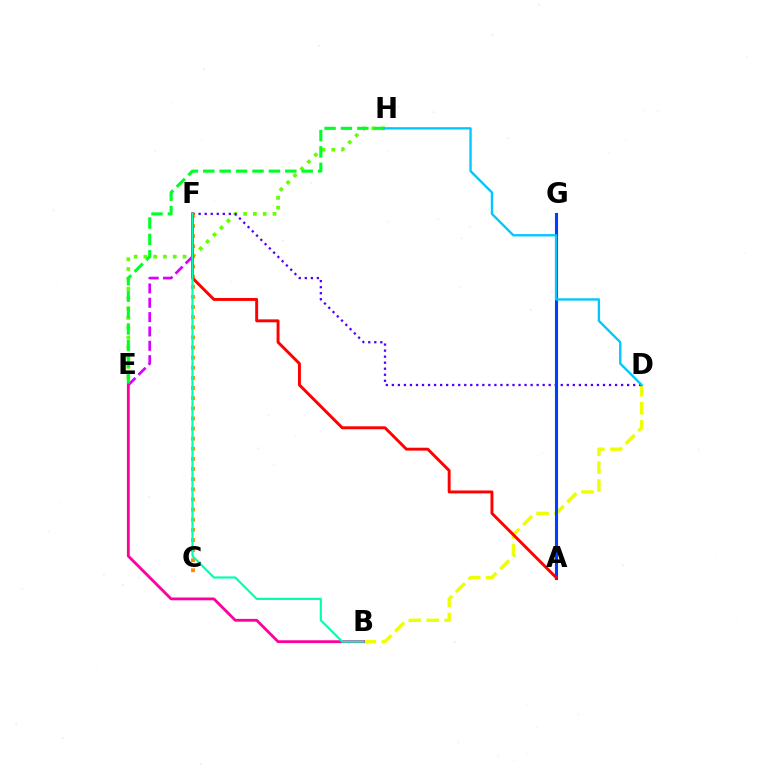{('E', 'H'): [{'color': '#66ff00', 'line_style': 'dotted', 'thickness': 2.66}, {'color': '#00ff27', 'line_style': 'dashed', 'thickness': 2.23}], ('E', 'F'): [{'color': '#d600ff', 'line_style': 'dashed', 'thickness': 1.95}], ('B', 'D'): [{'color': '#eeff00', 'line_style': 'dashed', 'thickness': 2.43}], ('D', 'F'): [{'color': '#4f00ff', 'line_style': 'dotted', 'thickness': 1.64}], ('C', 'F'): [{'color': '#ff8800', 'line_style': 'dotted', 'thickness': 2.75}], ('A', 'G'): [{'color': '#003fff', 'line_style': 'solid', 'thickness': 2.22}], ('B', 'E'): [{'color': '#ff00a0', 'line_style': 'solid', 'thickness': 2.03}], ('A', 'F'): [{'color': '#ff0000', 'line_style': 'solid', 'thickness': 2.11}], ('D', 'H'): [{'color': '#00c7ff', 'line_style': 'solid', 'thickness': 1.69}], ('B', 'F'): [{'color': '#00ffaf', 'line_style': 'solid', 'thickness': 1.56}]}